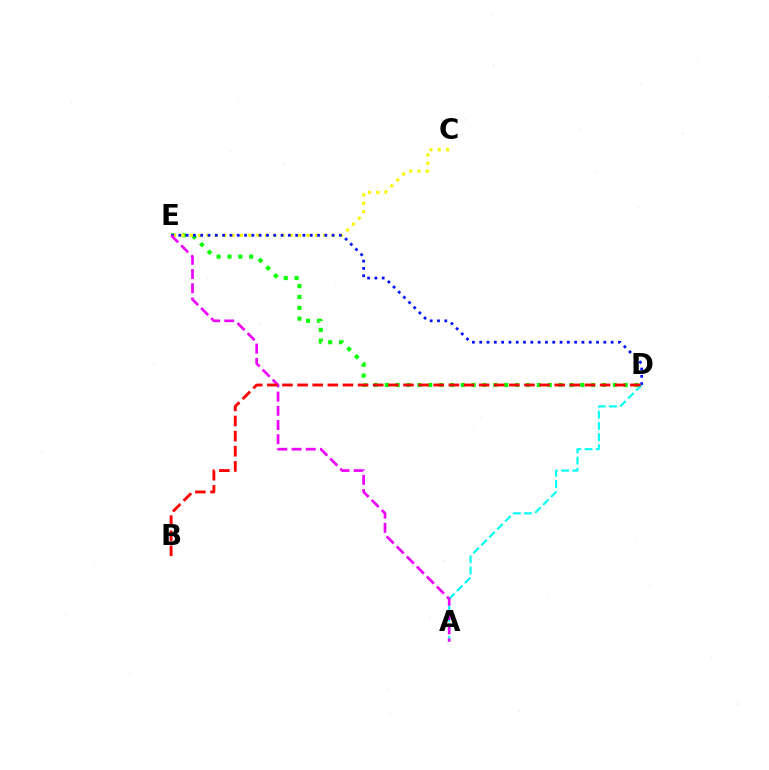{('D', 'E'): [{'color': '#08ff00', 'line_style': 'dotted', 'thickness': 2.95}, {'color': '#0010ff', 'line_style': 'dotted', 'thickness': 1.98}], ('C', 'E'): [{'color': '#fcf500', 'line_style': 'dotted', 'thickness': 2.26}], ('A', 'D'): [{'color': '#00fff6', 'line_style': 'dashed', 'thickness': 1.52}], ('A', 'E'): [{'color': '#ee00ff', 'line_style': 'dashed', 'thickness': 1.93}], ('B', 'D'): [{'color': '#ff0000', 'line_style': 'dashed', 'thickness': 2.05}]}